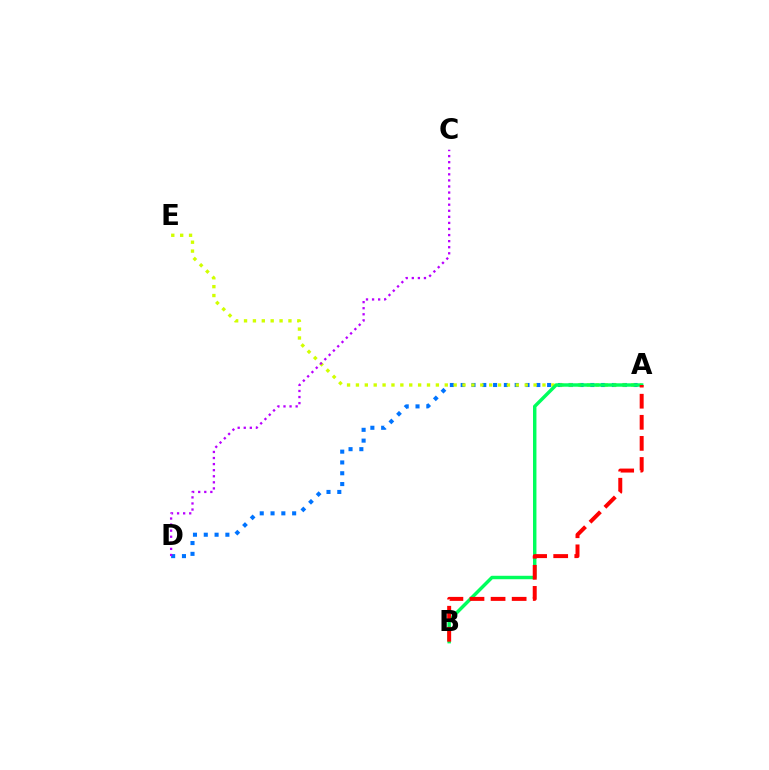{('A', 'D'): [{'color': '#0074ff', 'line_style': 'dotted', 'thickness': 2.94}], ('A', 'E'): [{'color': '#d1ff00', 'line_style': 'dotted', 'thickness': 2.41}], ('A', 'B'): [{'color': '#00ff5c', 'line_style': 'solid', 'thickness': 2.48}, {'color': '#ff0000', 'line_style': 'dashed', 'thickness': 2.86}], ('C', 'D'): [{'color': '#b900ff', 'line_style': 'dotted', 'thickness': 1.65}]}